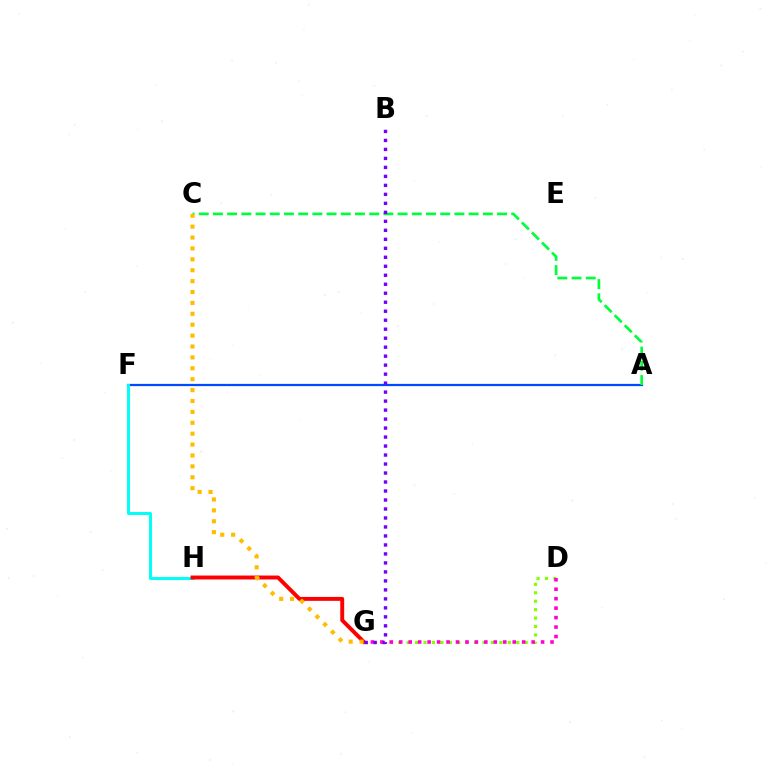{('A', 'F'): [{'color': '#004bff', 'line_style': 'solid', 'thickness': 1.62}], ('D', 'G'): [{'color': '#84ff00', 'line_style': 'dotted', 'thickness': 2.29}, {'color': '#ff00cf', 'line_style': 'dotted', 'thickness': 2.57}], ('A', 'C'): [{'color': '#00ff39', 'line_style': 'dashed', 'thickness': 1.93}], ('F', 'H'): [{'color': '#00fff6', 'line_style': 'solid', 'thickness': 2.13}], ('G', 'H'): [{'color': '#ff0000', 'line_style': 'solid', 'thickness': 2.82}], ('C', 'G'): [{'color': '#ffbd00', 'line_style': 'dotted', 'thickness': 2.96}], ('B', 'G'): [{'color': '#7200ff', 'line_style': 'dotted', 'thickness': 2.44}]}